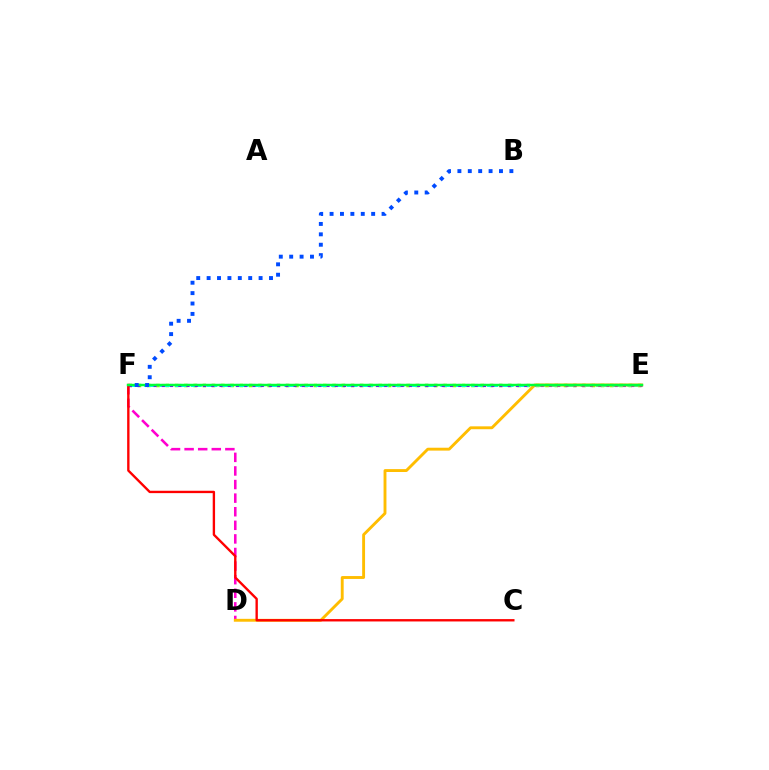{('E', 'F'): [{'color': '#84ff00', 'line_style': 'dotted', 'thickness': 2.52}, {'color': '#00fff6', 'line_style': 'dashed', 'thickness': 2.12}, {'color': '#7200ff', 'line_style': 'dotted', 'thickness': 2.24}, {'color': '#00ff39', 'line_style': 'solid', 'thickness': 1.76}], ('D', 'F'): [{'color': '#ff00cf', 'line_style': 'dashed', 'thickness': 1.85}], ('D', 'E'): [{'color': '#ffbd00', 'line_style': 'solid', 'thickness': 2.08}], ('C', 'F'): [{'color': '#ff0000', 'line_style': 'solid', 'thickness': 1.7}], ('B', 'F'): [{'color': '#004bff', 'line_style': 'dotted', 'thickness': 2.82}]}